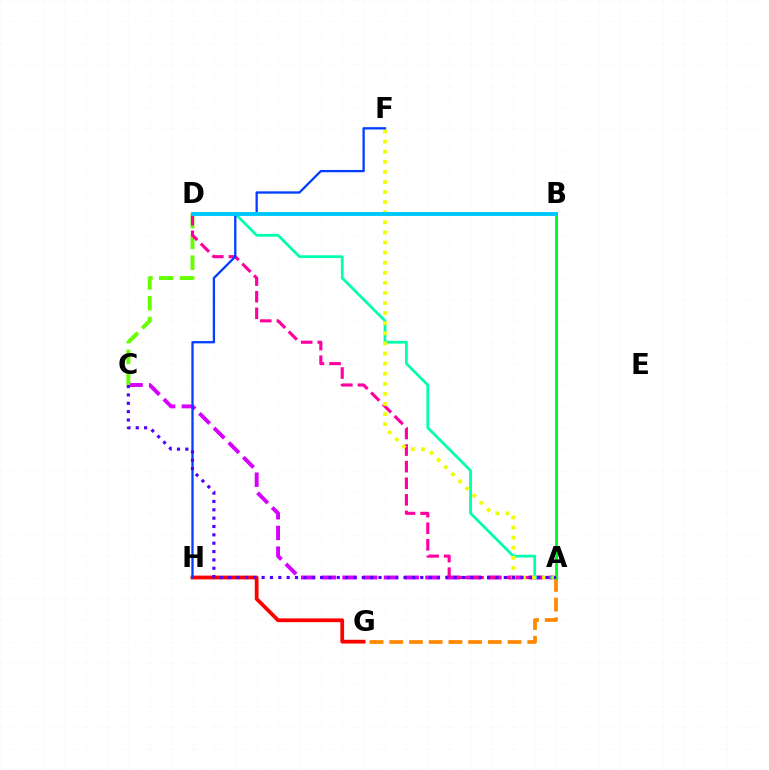{('A', 'C'): [{'color': '#d600ff', 'line_style': 'dashed', 'thickness': 2.81}, {'color': '#4f00ff', 'line_style': 'dotted', 'thickness': 2.27}], ('G', 'H'): [{'color': '#ff0000', 'line_style': 'solid', 'thickness': 2.71}], ('A', 'D'): [{'color': '#00ffaf', 'line_style': 'solid', 'thickness': 1.98}, {'color': '#ff00a0', 'line_style': 'dashed', 'thickness': 2.25}], ('C', 'D'): [{'color': '#66ff00', 'line_style': 'dashed', 'thickness': 2.83}], ('A', 'G'): [{'color': '#ff8800', 'line_style': 'dashed', 'thickness': 2.68}], ('A', 'B'): [{'color': '#00ff27', 'line_style': 'solid', 'thickness': 2.16}], ('A', 'F'): [{'color': '#eeff00', 'line_style': 'dotted', 'thickness': 2.74}], ('F', 'H'): [{'color': '#003fff', 'line_style': 'solid', 'thickness': 1.66}], ('B', 'D'): [{'color': '#00c7ff', 'line_style': 'solid', 'thickness': 2.81}]}